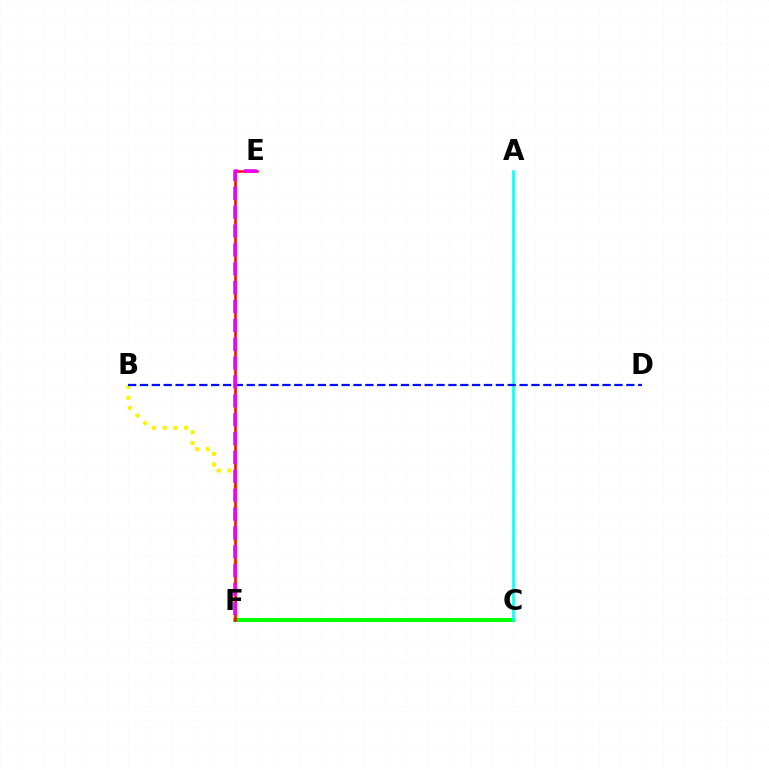{('B', 'F'): [{'color': '#fcf500', 'line_style': 'dotted', 'thickness': 2.92}], ('C', 'F'): [{'color': '#08ff00', 'line_style': 'solid', 'thickness': 2.94}], ('A', 'C'): [{'color': '#00fff6', 'line_style': 'solid', 'thickness': 1.82}], ('B', 'D'): [{'color': '#0010ff', 'line_style': 'dashed', 'thickness': 1.61}], ('E', 'F'): [{'color': '#ff0000', 'line_style': 'solid', 'thickness': 1.81}, {'color': '#ee00ff', 'line_style': 'dashed', 'thickness': 2.56}]}